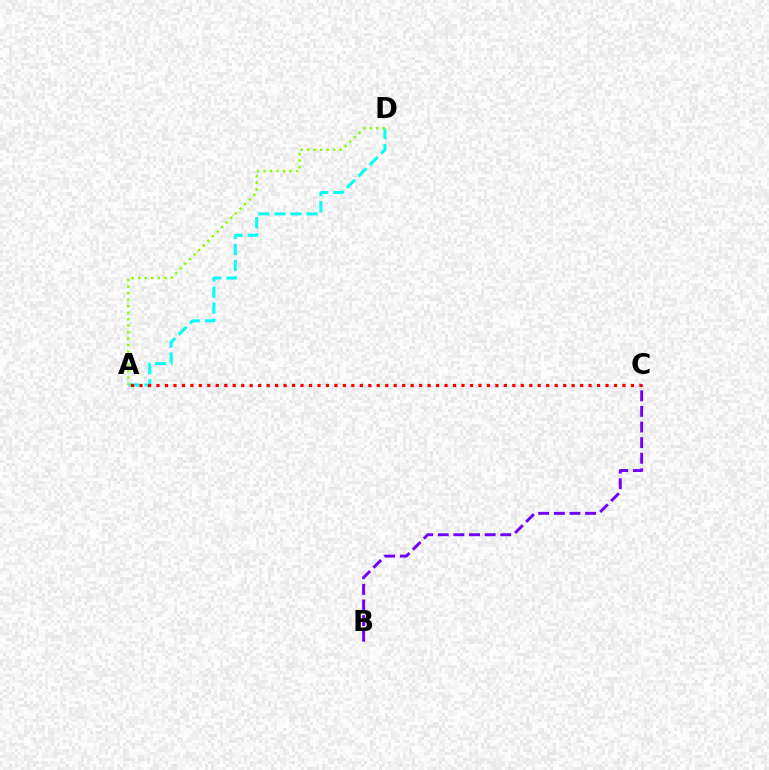{('B', 'C'): [{'color': '#7200ff', 'line_style': 'dashed', 'thickness': 2.12}], ('A', 'D'): [{'color': '#00fff6', 'line_style': 'dashed', 'thickness': 2.18}, {'color': '#84ff00', 'line_style': 'dotted', 'thickness': 1.77}], ('A', 'C'): [{'color': '#ff0000', 'line_style': 'dotted', 'thickness': 2.3}]}